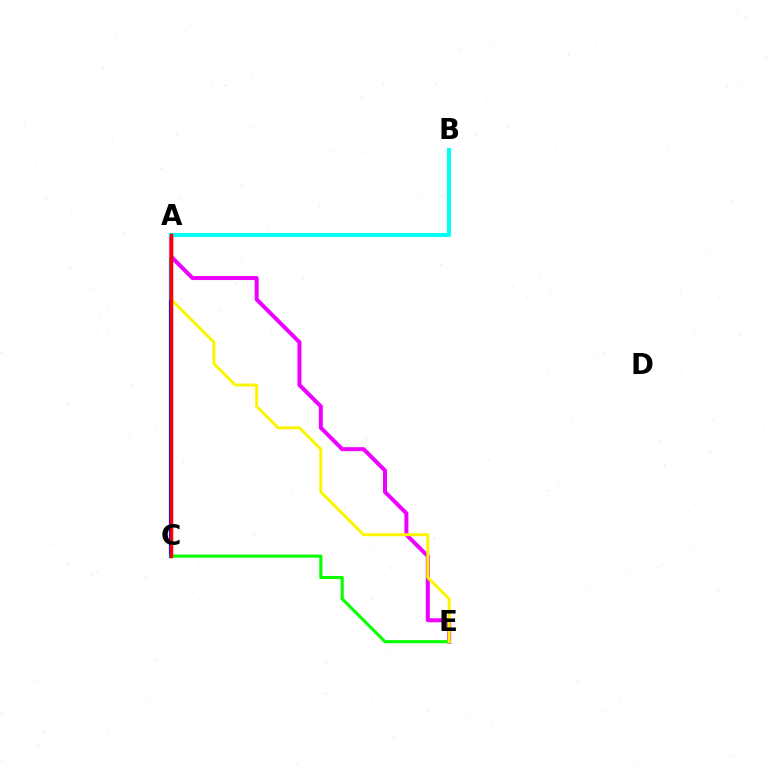{('A', 'C'): [{'color': '#0010ff', 'line_style': 'solid', 'thickness': 2.99}, {'color': '#ff0000', 'line_style': 'solid', 'thickness': 2.43}], ('A', 'E'): [{'color': '#ee00ff', 'line_style': 'solid', 'thickness': 2.87}, {'color': '#fcf500', 'line_style': 'solid', 'thickness': 2.13}], ('C', 'E'): [{'color': '#08ff00', 'line_style': 'solid', 'thickness': 2.23}], ('A', 'B'): [{'color': '#00fff6', 'line_style': 'solid', 'thickness': 2.89}]}